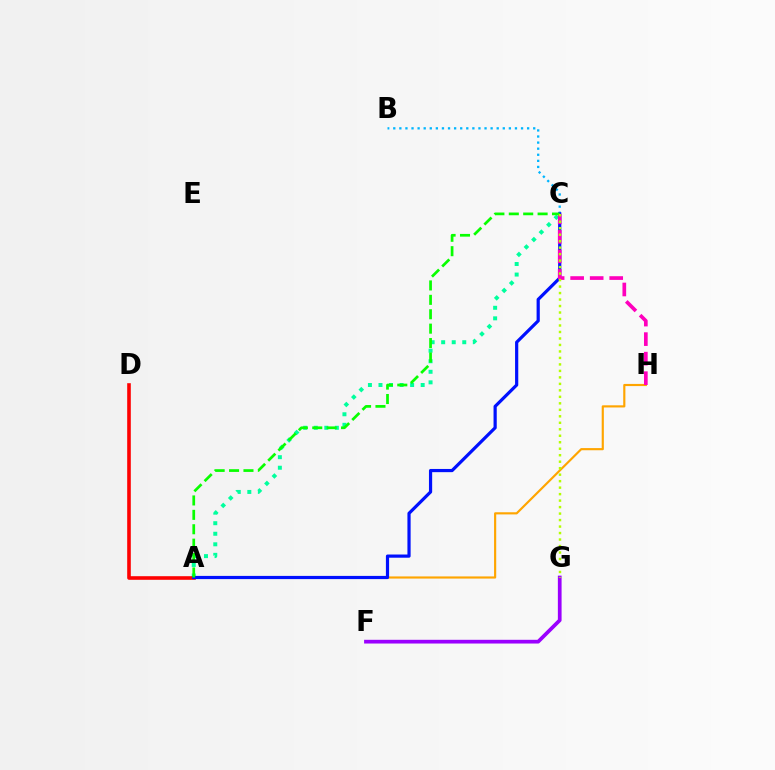{('A', 'C'): [{'color': '#00ff9d', 'line_style': 'dotted', 'thickness': 2.87}, {'color': '#0010ff', 'line_style': 'solid', 'thickness': 2.3}, {'color': '#08ff00', 'line_style': 'dashed', 'thickness': 1.96}], ('B', 'C'): [{'color': '#00b5ff', 'line_style': 'dotted', 'thickness': 1.65}], ('A', 'D'): [{'color': '#ff0000', 'line_style': 'solid', 'thickness': 2.6}], ('F', 'G'): [{'color': '#9b00ff', 'line_style': 'solid', 'thickness': 2.68}], ('A', 'H'): [{'color': '#ffa500', 'line_style': 'solid', 'thickness': 1.55}], ('C', 'H'): [{'color': '#ff00bd', 'line_style': 'dashed', 'thickness': 2.65}], ('C', 'G'): [{'color': '#b3ff00', 'line_style': 'dotted', 'thickness': 1.76}]}